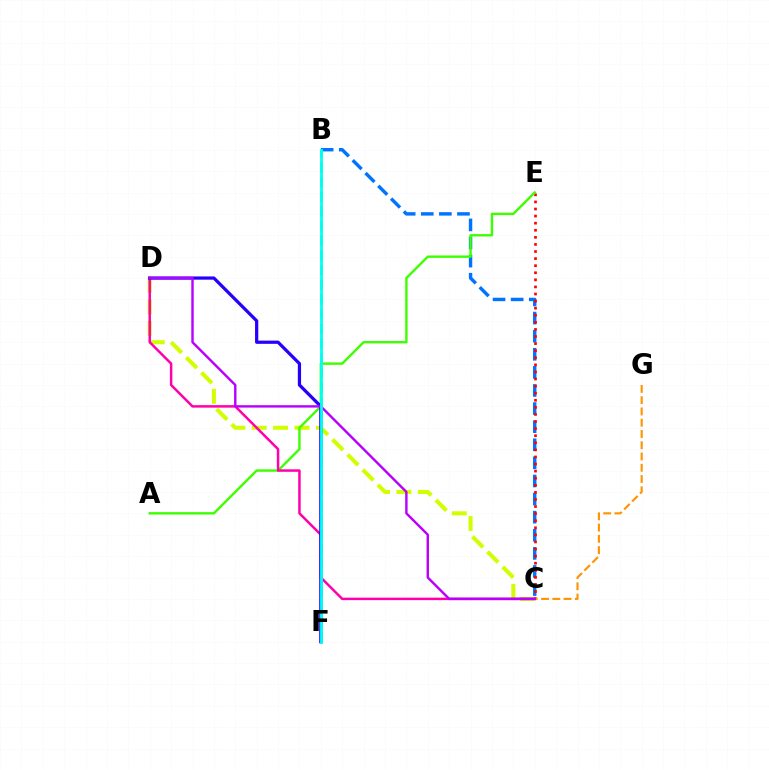{('C', 'D'): [{'color': '#d1ff00', 'line_style': 'dashed', 'thickness': 2.91}, {'color': '#ff00ac', 'line_style': 'solid', 'thickness': 1.79}, {'color': '#b900ff', 'line_style': 'solid', 'thickness': 1.74}], ('B', 'C'): [{'color': '#0074ff', 'line_style': 'dashed', 'thickness': 2.46}], ('B', 'F'): [{'color': '#00ff5c', 'line_style': 'dashed', 'thickness': 2.0}, {'color': '#00fff6', 'line_style': 'solid', 'thickness': 2.0}], ('C', 'E'): [{'color': '#ff0000', 'line_style': 'dotted', 'thickness': 1.92}], ('A', 'E'): [{'color': '#3dff00', 'line_style': 'solid', 'thickness': 1.73}], ('D', 'F'): [{'color': '#2500ff', 'line_style': 'solid', 'thickness': 2.33}], ('C', 'G'): [{'color': '#ff9400', 'line_style': 'dashed', 'thickness': 1.53}]}